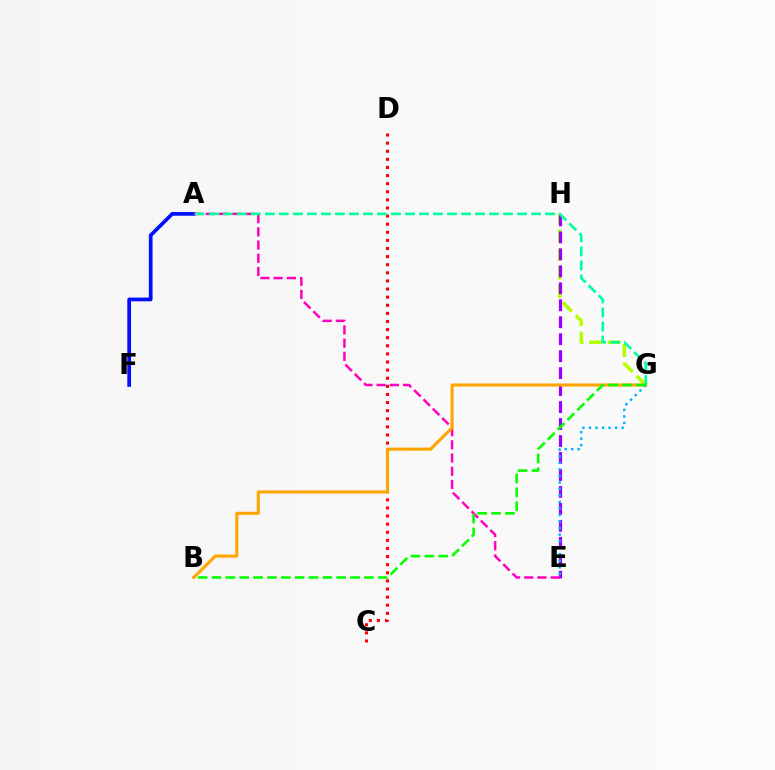{('C', 'D'): [{'color': '#ff0000', 'line_style': 'dotted', 'thickness': 2.2}], ('G', 'H'): [{'color': '#b3ff00', 'line_style': 'dashed', 'thickness': 2.51}], ('E', 'H'): [{'color': '#9b00ff', 'line_style': 'dashed', 'thickness': 2.31}], ('A', 'F'): [{'color': '#0010ff', 'line_style': 'solid', 'thickness': 2.68}], ('A', 'E'): [{'color': '#ff00bd', 'line_style': 'dashed', 'thickness': 1.79}], ('B', 'G'): [{'color': '#ffa500', 'line_style': 'solid', 'thickness': 2.23}, {'color': '#08ff00', 'line_style': 'dashed', 'thickness': 1.88}], ('A', 'G'): [{'color': '#00ff9d', 'line_style': 'dashed', 'thickness': 1.9}], ('E', 'G'): [{'color': '#00b5ff', 'line_style': 'dotted', 'thickness': 1.77}]}